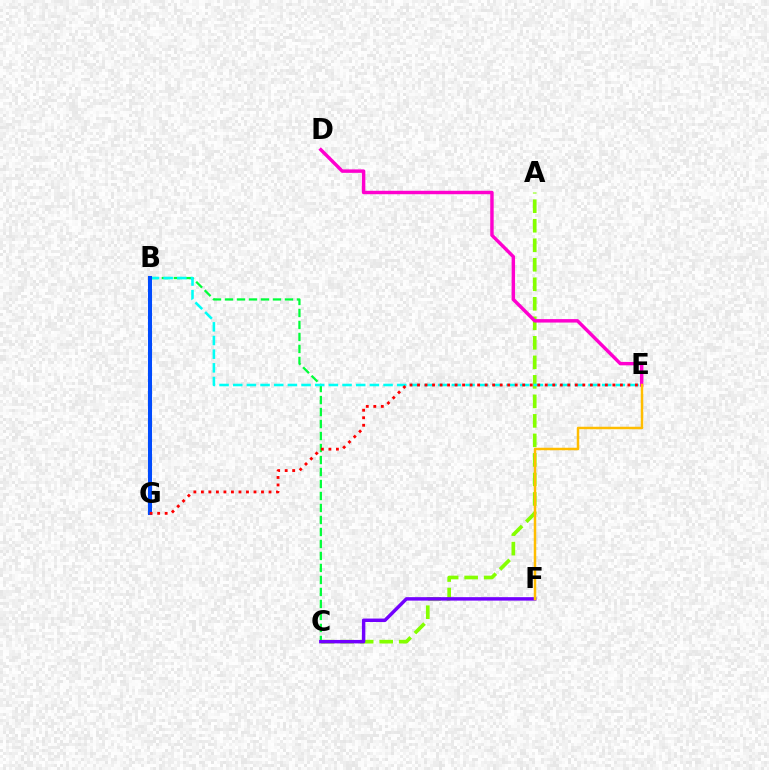{('B', 'C'): [{'color': '#00ff39', 'line_style': 'dashed', 'thickness': 1.63}], ('A', 'C'): [{'color': '#84ff00', 'line_style': 'dashed', 'thickness': 2.65}], ('C', 'F'): [{'color': '#7200ff', 'line_style': 'solid', 'thickness': 2.49}], ('B', 'E'): [{'color': '#00fff6', 'line_style': 'dashed', 'thickness': 1.86}], ('D', 'E'): [{'color': '#ff00cf', 'line_style': 'solid', 'thickness': 2.48}], ('E', 'F'): [{'color': '#ffbd00', 'line_style': 'solid', 'thickness': 1.79}], ('B', 'G'): [{'color': '#004bff', 'line_style': 'solid', 'thickness': 2.91}], ('E', 'G'): [{'color': '#ff0000', 'line_style': 'dotted', 'thickness': 2.04}]}